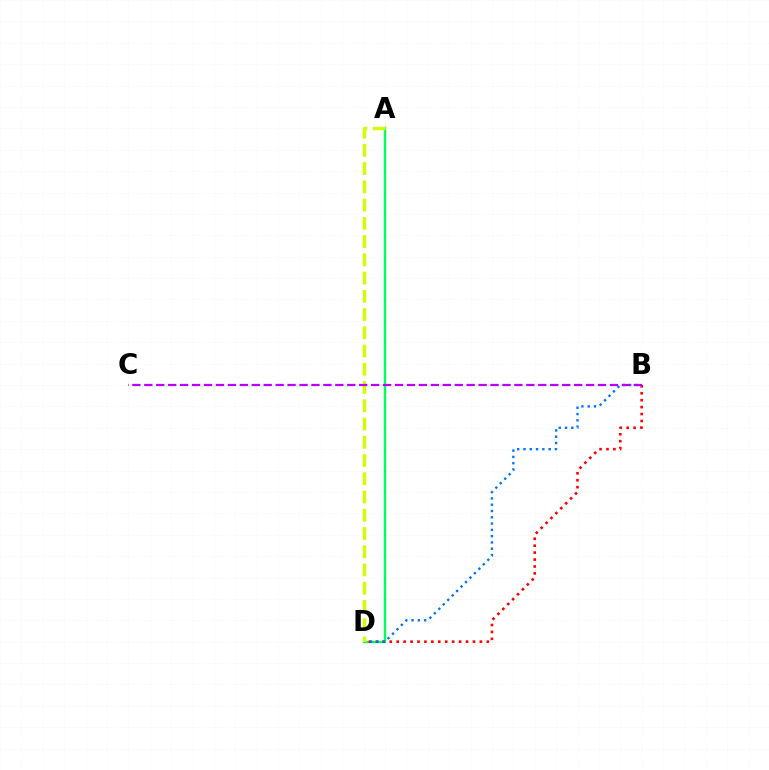{('A', 'D'): [{'color': '#00ff5c', 'line_style': 'solid', 'thickness': 1.72}, {'color': '#d1ff00', 'line_style': 'dashed', 'thickness': 2.48}], ('B', 'D'): [{'color': '#ff0000', 'line_style': 'dotted', 'thickness': 1.88}, {'color': '#0074ff', 'line_style': 'dotted', 'thickness': 1.71}], ('B', 'C'): [{'color': '#b900ff', 'line_style': 'dashed', 'thickness': 1.62}]}